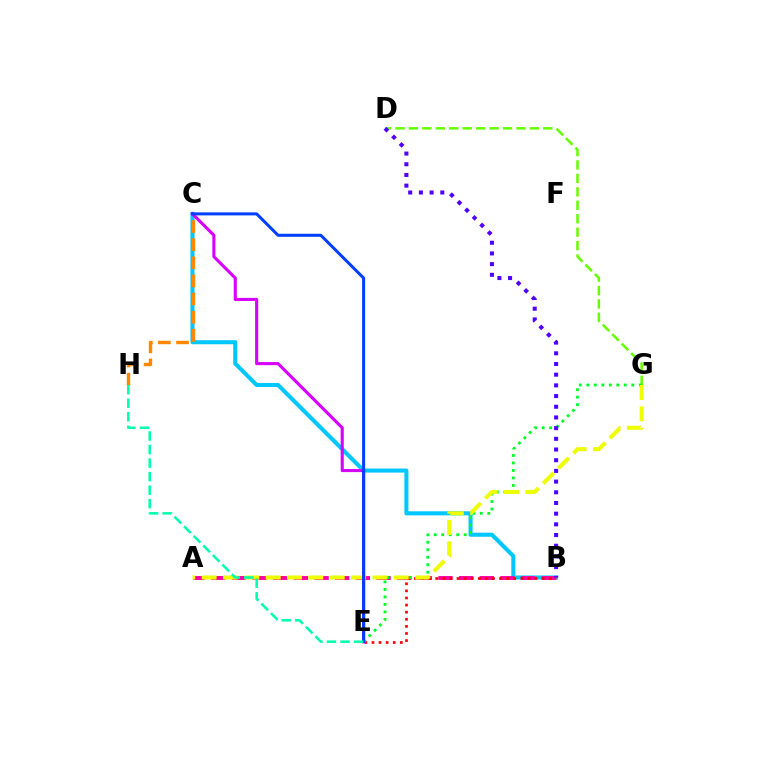{('D', 'G'): [{'color': '#66ff00', 'line_style': 'dashed', 'thickness': 1.83}], ('B', 'C'): [{'color': '#00c7ff', 'line_style': 'solid', 'thickness': 2.93}], ('A', 'B'): [{'color': '#ff00a0', 'line_style': 'dashed', 'thickness': 2.81}], ('C', 'H'): [{'color': '#ff8800', 'line_style': 'dashed', 'thickness': 2.46}], ('B', 'E'): [{'color': '#ff0000', 'line_style': 'dotted', 'thickness': 1.93}], ('E', 'G'): [{'color': '#00ff27', 'line_style': 'dotted', 'thickness': 2.04}], ('A', 'G'): [{'color': '#eeff00', 'line_style': 'dashed', 'thickness': 2.9}], ('C', 'E'): [{'color': '#d600ff', 'line_style': 'solid', 'thickness': 2.23}, {'color': '#003fff', 'line_style': 'solid', 'thickness': 2.18}], ('B', 'D'): [{'color': '#4f00ff', 'line_style': 'dotted', 'thickness': 2.9}], ('E', 'H'): [{'color': '#00ffaf', 'line_style': 'dashed', 'thickness': 1.84}]}